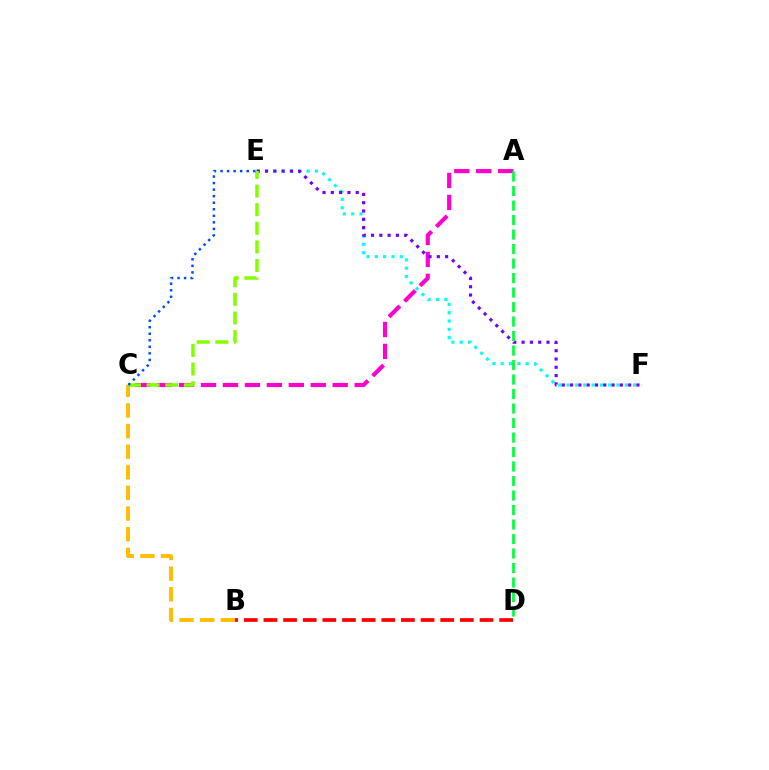{('E', 'F'): [{'color': '#00fff6', 'line_style': 'dotted', 'thickness': 2.26}, {'color': '#7200ff', 'line_style': 'dotted', 'thickness': 2.25}], ('B', 'C'): [{'color': '#ffbd00', 'line_style': 'dashed', 'thickness': 2.8}], ('A', 'C'): [{'color': '#ff00cf', 'line_style': 'dashed', 'thickness': 2.98}], ('C', 'E'): [{'color': '#84ff00', 'line_style': 'dashed', 'thickness': 2.53}, {'color': '#004bff', 'line_style': 'dotted', 'thickness': 1.78}], ('B', 'D'): [{'color': '#ff0000', 'line_style': 'dashed', 'thickness': 2.67}], ('A', 'D'): [{'color': '#00ff39', 'line_style': 'dashed', 'thickness': 1.97}]}